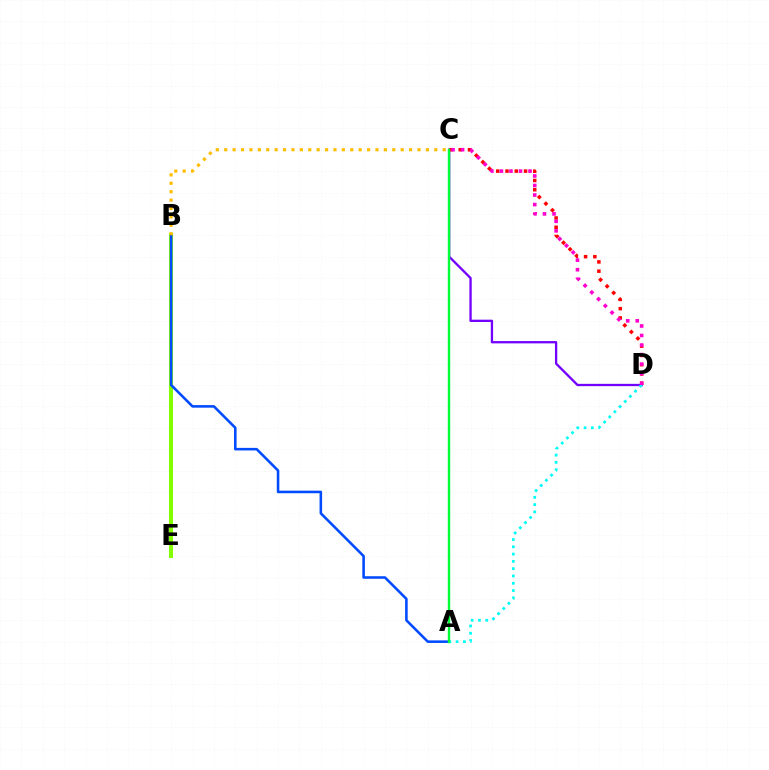{('C', 'D'): [{'color': '#7200ff', 'line_style': 'solid', 'thickness': 1.66}, {'color': '#ff0000', 'line_style': 'dotted', 'thickness': 2.52}, {'color': '#ff00cf', 'line_style': 'dotted', 'thickness': 2.59}], ('B', 'E'): [{'color': '#84ff00', 'line_style': 'solid', 'thickness': 2.91}], ('A', 'B'): [{'color': '#004bff', 'line_style': 'solid', 'thickness': 1.85}], ('B', 'C'): [{'color': '#ffbd00', 'line_style': 'dotted', 'thickness': 2.28}], ('A', 'D'): [{'color': '#00fff6', 'line_style': 'dotted', 'thickness': 1.98}], ('A', 'C'): [{'color': '#00ff39', 'line_style': 'solid', 'thickness': 1.74}]}